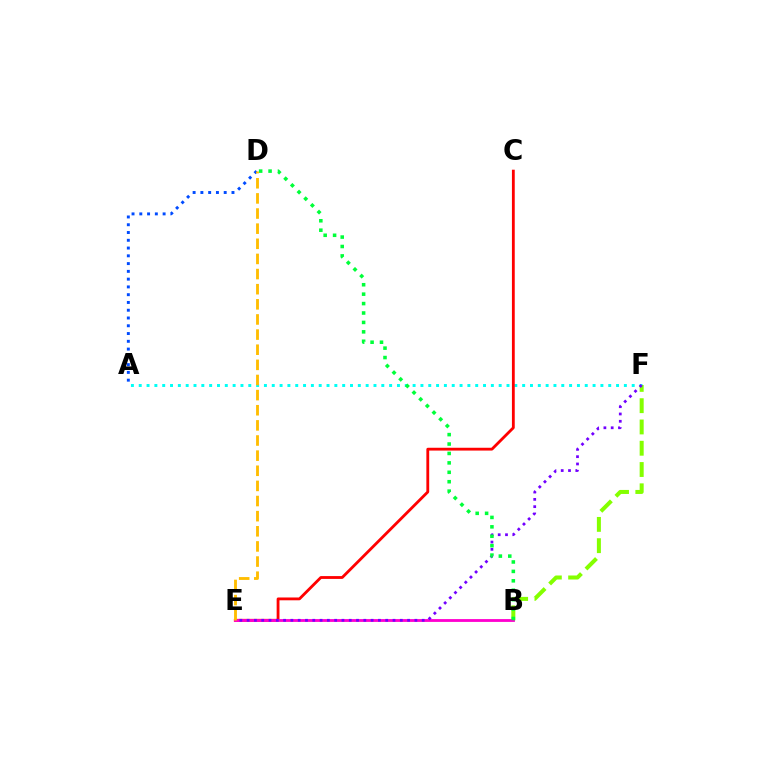{('A', 'F'): [{'color': '#00fff6', 'line_style': 'dotted', 'thickness': 2.13}], ('B', 'F'): [{'color': '#84ff00', 'line_style': 'dashed', 'thickness': 2.89}], ('A', 'D'): [{'color': '#004bff', 'line_style': 'dotted', 'thickness': 2.11}], ('C', 'E'): [{'color': '#ff0000', 'line_style': 'solid', 'thickness': 2.03}], ('B', 'E'): [{'color': '#ff00cf', 'line_style': 'solid', 'thickness': 2.03}], ('E', 'F'): [{'color': '#7200ff', 'line_style': 'dotted', 'thickness': 1.98}], ('B', 'D'): [{'color': '#00ff39', 'line_style': 'dotted', 'thickness': 2.56}], ('D', 'E'): [{'color': '#ffbd00', 'line_style': 'dashed', 'thickness': 2.06}]}